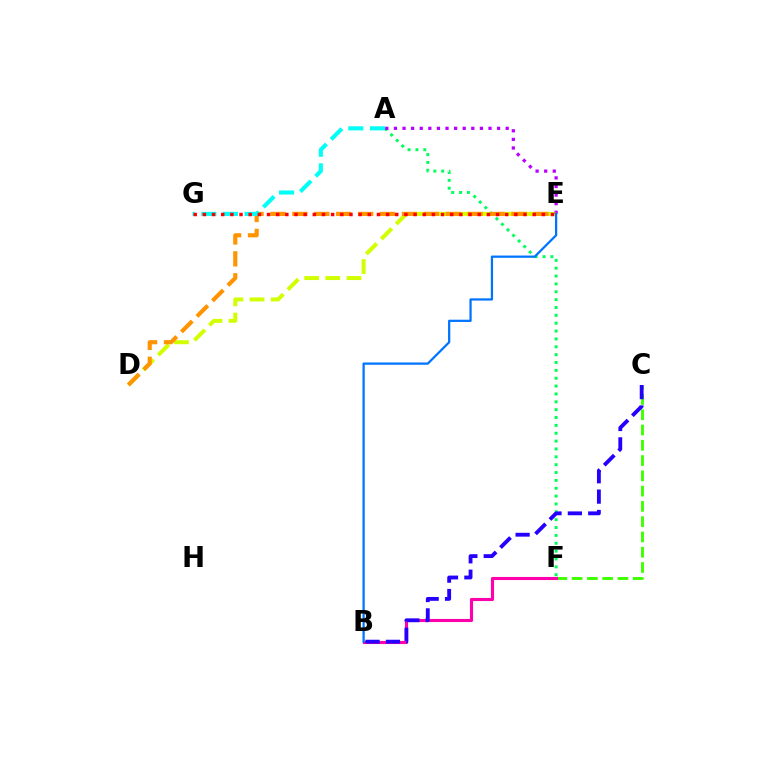{('D', 'E'): [{'color': '#d1ff00', 'line_style': 'dashed', 'thickness': 2.87}, {'color': '#ff9400', 'line_style': 'dashed', 'thickness': 2.98}], ('C', 'F'): [{'color': '#3dff00', 'line_style': 'dashed', 'thickness': 2.08}], ('A', 'F'): [{'color': '#00ff5c', 'line_style': 'dotted', 'thickness': 2.14}], ('B', 'F'): [{'color': '#ff00ac', 'line_style': 'solid', 'thickness': 2.23}], ('B', 'C'): [{'color': '#2500ff', 'line_style': 'dashed', 'thickness': 2.77}], ('A', 'E'): [{'color': '#b900ff', 'line_style': 'dotted', 'thickness': 2.34}], ('B', 'E'): [{'color': '#0074ff', 'line_style': 'solid', 'thickness': 1.62}], ('A', 'G'): [{'color': '#00fff6', 'line_style': 'dashed', 'thickness': 2.94}], ('E', 'G'): [{'color': '#ff0000', 'line_style': 'dotted', 'thickness': 2.49}]}